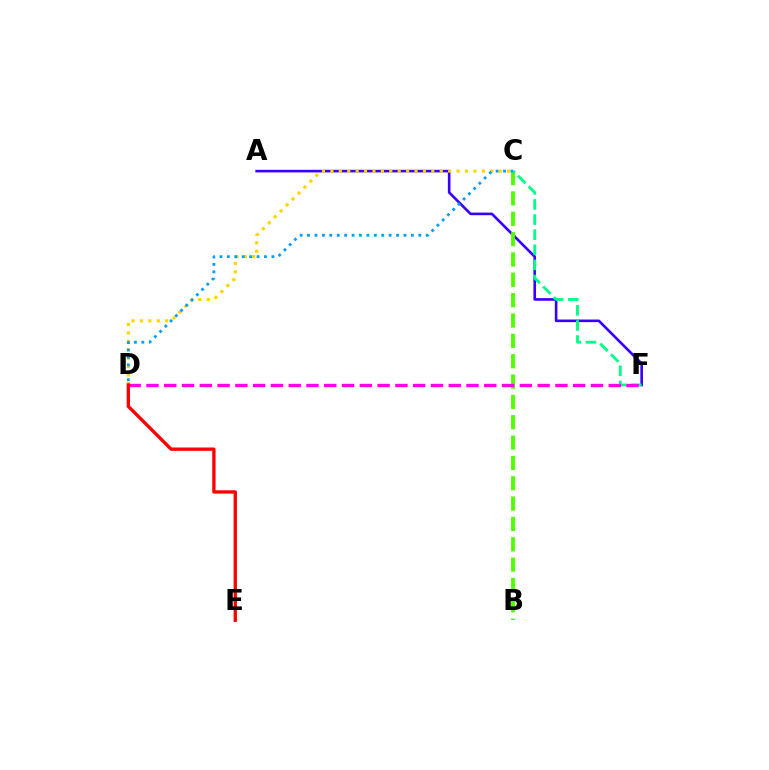{('A', 'F'): [{'color': '#3700ff', 'line_style': 'solid', 'thickness': 1.89}], ('B', 'C'): [{'color': '#4fff00', 'line_style': 'dashed', 'thickness': 2.76}], ('C', 'D'): [{'color': '#ffd500', 'line_style': 'dotted', 'thickness': 2.29}, {'color': '#009eff', 'line_style': 'dotted', 'thickness': 2.02}], ('C', 'F'): [{'color': '#00ff86', 'line_style': 'dashed', 'thickness': 2.06}], ('D', 'F'): [{'color': '#ff00ed', 'line_style': 'dashed', 'thickness': 2.42}], ('D', 'E'): [{'color': '#ff0000', 'line_style': 'solid', 'thickness': 2.4}]}